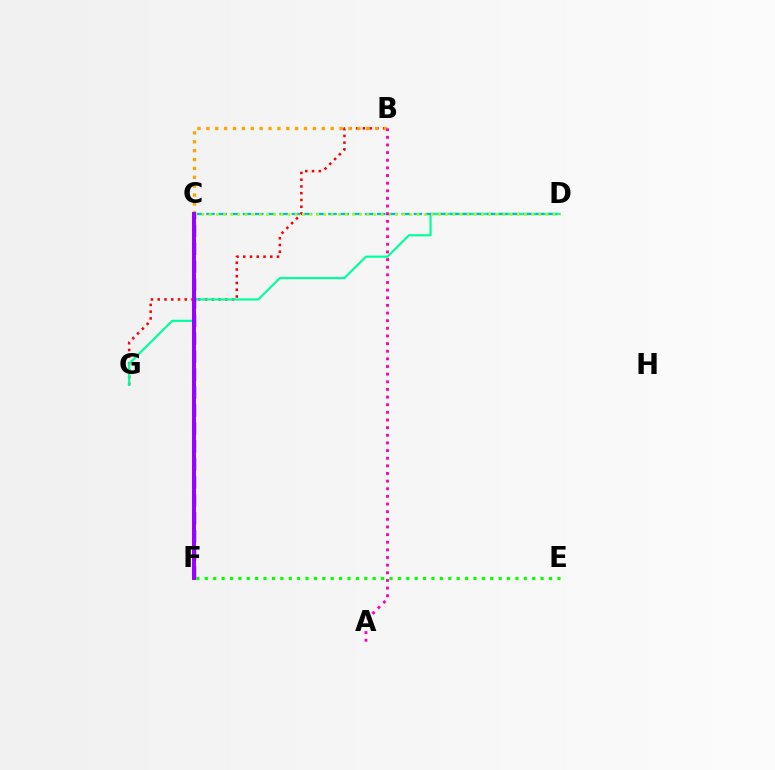{('B', 'G'): [{'color': '#ff0000', 'line_style': 'dotted', 'thickness': 1.83}], ('B', 'C'): [{'color': '#ffa500', 'line_style': 'dotted', 'thickness': 2.41}], ('E', 'F'): [{'color': '#08ff00', 'line_style': 'dotted', 'thickness': 2.28}], ('D', 'G'): [{'color': '#00ff9d', 'line_style': 'solid', 'thickness': 1.56}], ('C', 'F'): [{'color': '#0010ff', 'line_style': 'dashed', 'thickness': 2.44}, {'color': '#9b00ff', 'line_style': 'solid', 'thickness': 2.85}], ('C', 'D'): [{'color': '#00b5ff', 'line_style': 'dashed', 'thickness': 1.66}, {'color': '#b3ff00', 'line_style': 'dotted', 'thickness': 1.95}], ('A', 'B'): [{'color': '#ff00bd', 'line_style': 'dotted', 'thickness': 2.08}]}